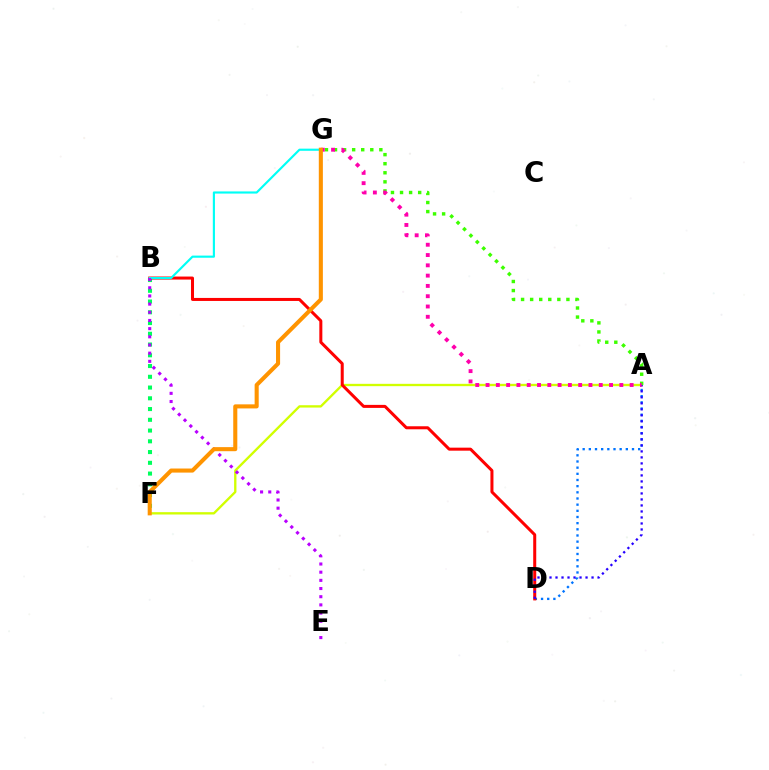{('A', 'F'): [{'color': '#d1ff00', 'line_style': 'solid', 'thickness': 1.68}], ('A', 'G'): [{'color': '#3dff00', 'line_style': 'dotted', 'thickness': 2.46}, {'color': '#ff00ac', 'line_style': 'dotted', 'thickness': 2.8}], ('B', 'F'): [{'color': '#00ff5c', 'line_style': 'dotted', 'thickness': 2.92}], ('A', 'D'): [{'color': '#0074ff', 'line_style': 'dotted', 'thickness': 1.68}, {'color': '#2500ff', 'line_style': 'dotted', 'thickness': 1.63}], ('B', 'D'): [{'color': '#ff0000', 'line_style': 'solid', 'thickness': 2.18}], ('B', 'G'): [{'color': '#00fff6', 'line_style': 'solid', 'thickness': 1.55}], ('B', 'E'): [{'color': '#b900ff', 'line_style': 'dotted', 'thickness': 2.22}], ('F', 'G'): [{'color': '#ff9400', 'line_style': 'solid', 'thickness': 2.93}]}